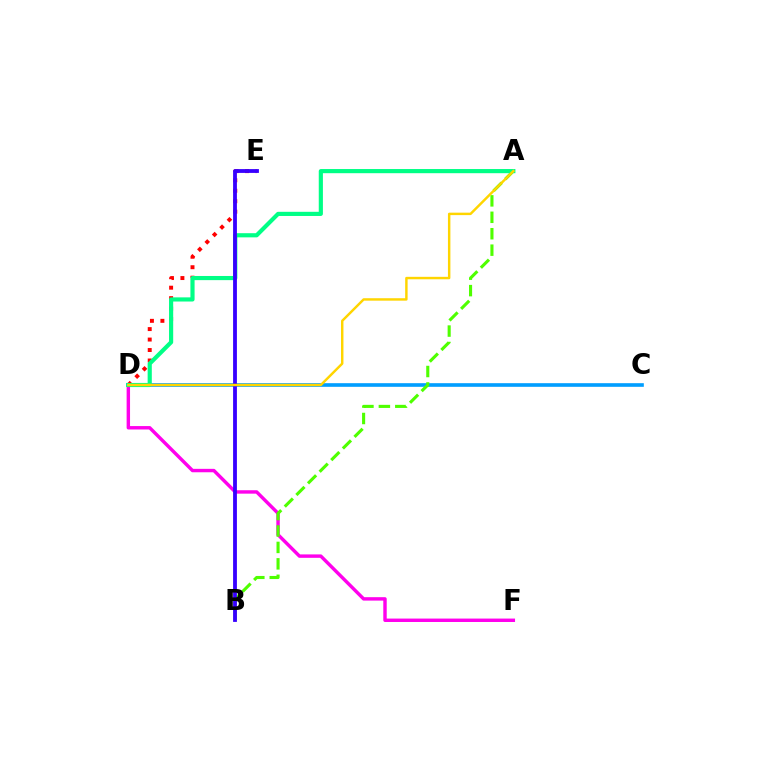{('D', 'F'): [{'color': '#ff00ed', 'line_style': 'solid', 'thickness': 2.46}], ('D', 'E'): [{'color': '#ff0000', 'line_style': 'dotted', 'thickness': 2.84}], ('C', 'D'): [{'color': '#009eff', 'line_style': 'solid', 'thickness': 2.62}], ('A', 'B'): [{'color': '#4fff00', 'line_style': 'dashed', 'thickness': 2.23}], ('A', 'D'): [{'color': '#00ff86', 'line_style': 'solid', 'thickness': 2.99}, {'color': '#ffd500', 'line_style': 'solid', 'thickness': 1.76}], ('B', 'E'): [{'color': '#3700ff', 'line_style': 'solid', 'thickness': 2.75}]}